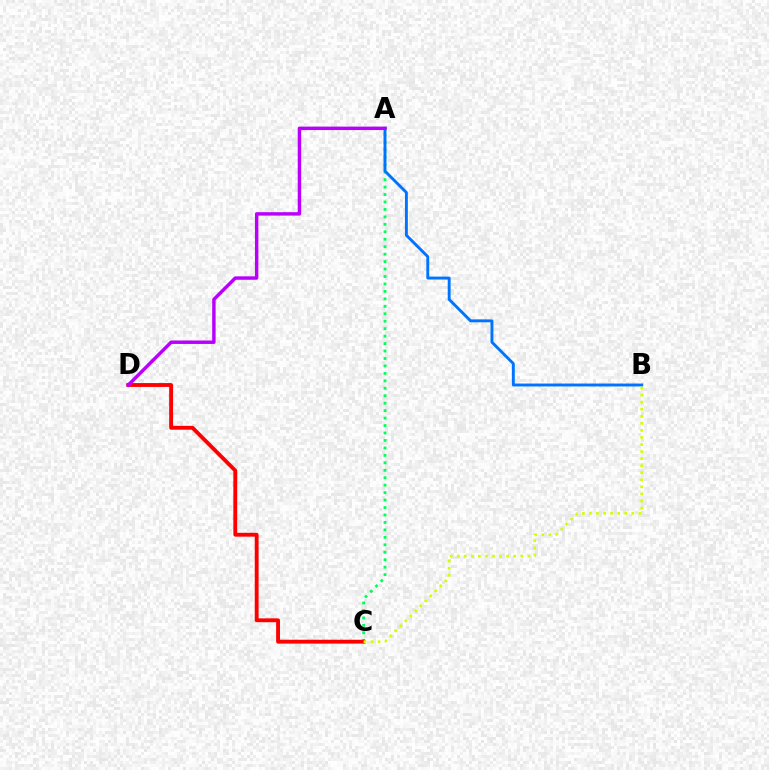{('A', 'C'): [{'color': '#00ff5c', 'line_style': 'dotted', 'thickness': 2.02}], ('A', 'B'): [{'color': '#0074ff', 'line_style': 'solid', 'thickness': 2.09}], ('C', 'D'): [{'color': '#ff0000', 'line_style': 'solid', 'thickness': 2.78}], ('A', 'D'): [{'color': '#b900ff', 'line_style': 'solid', 'thickness': 2.47}], ('B', 'C'): [{'color': '#d1ff00', 'line_style': 'dotted', 'thickness': 1.92}]}